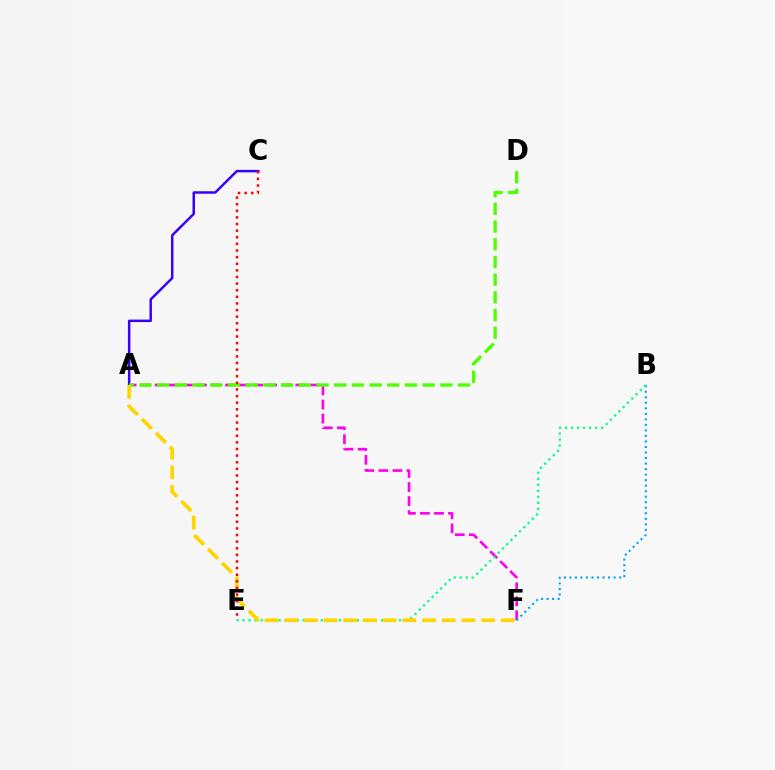{('A', 'F'): [{'color': '#ff00ed', 'line_style': 'dashed', 'thickness': 1.91}, {'color': '#ffd500', 'line_style': 'dashed', 'thickness': 2.67}], ('A', 'C'): [{'color': '#3700ff', 'line_style': 'solid', 'thickness': 1.79}], ('B', 'F'): [{'color': '#009eff', 'line_style': 'dotted', 'thickness': 1.5}], ('B', 'E'): [{'color': '#00ff86', 'line_style': 'dotted', 'thickness': 1.64}], ('A', 'D'): [{'color': '#4fff00', 'line_style': 'dashed', 'thickness': 2.4}], ('C', 'E'): [{'color': '#ff0000', 'line_style': 'dotted', 'thickness': 1.8}]}